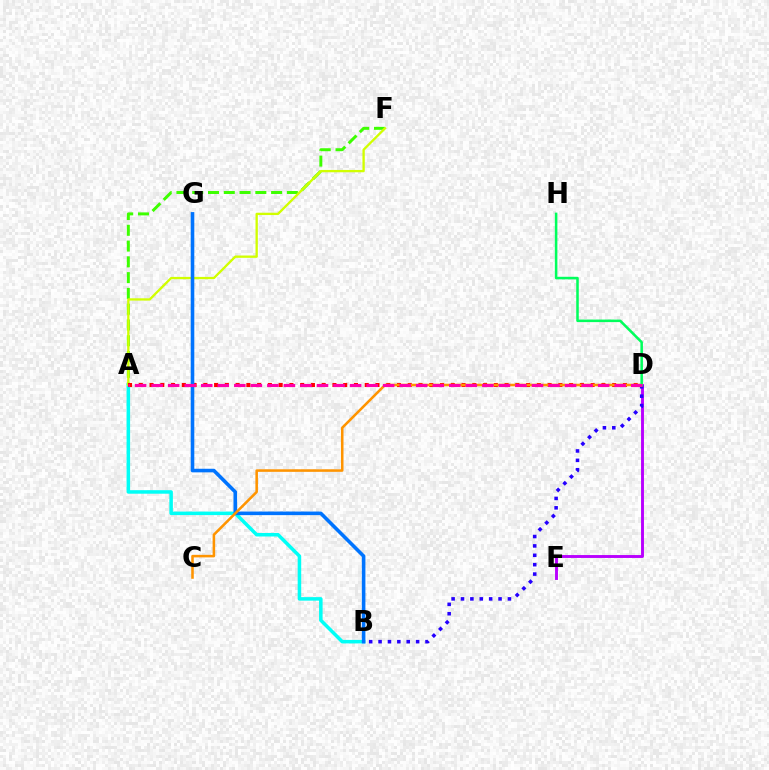{('A', 'B'): [{'color': '#00fff6', 'line_style': 'solid', 'thickness': 2.54}], ('A', 'F'): [{'color': '#3dff00', 'line_style': 'dashed', 'thickness': 2.14}, {'color': '#d1ff00', 'line_style': 'solid', 'thickness': 1.67}], ('D', 'E'): [{'color': '#b900ff', 'line_style': 'solid', 'thickness': 2.09}], ('A', 'D'): [{'color': '#ff0000', 'line_style': 'dotted', 'thickness': 2.92}, {'color': '#ff00ac', 'line_style': 'dashed', 'thickness': 2.25}], ('B', 'D'): [{'color': '#2500ff', 'line_style': 'dotted', 'thickness': 2.55}], ('B', 'G'): [{'color': '#0074ff', 'line_style': 'solid', 'thickness': 2.59}], ('C', 'D'): [{'color': '#ff9400', 'line_style': 'solid', 'thickness': 1.84}], ('D', 'H'): [{'color': '#00ff5c', 'line_style': 'solid', 'thickness': 1.83}]}